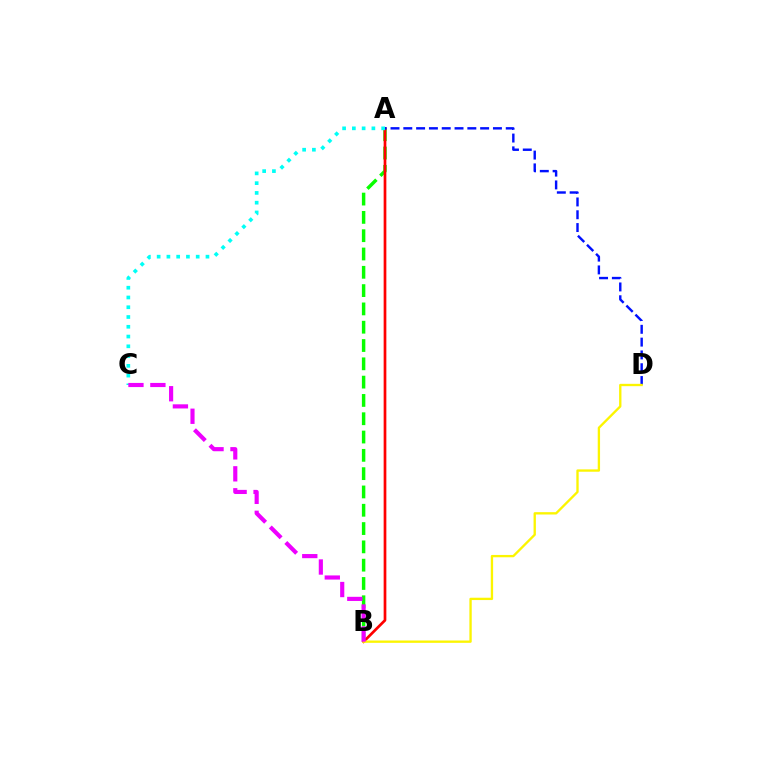{('A', 'B'): [{'color': '#08ff00', 'line_style': 'dashed', 'thickness': 2.49}, {'color': '#ff0000', 'line_style': 'solid', 'thickness': 1.95}], ('A', 'D'): [{'color': '#0010ff', 'line_style': 'dashed', 'thickness': 1.74}], ('B', 'D'): [{'color': '#fcf500', 'line_style': 'solid', 'thickness': 1.68}], ('A', 'C'): [{'color': '#00fff6', 'line_style': 'dotted', 'thickness': 2.65}], ('B', 'C'): [{'color': '#ee00ff', 'line_style': 'dashed', 'thickness': 2.98}]}